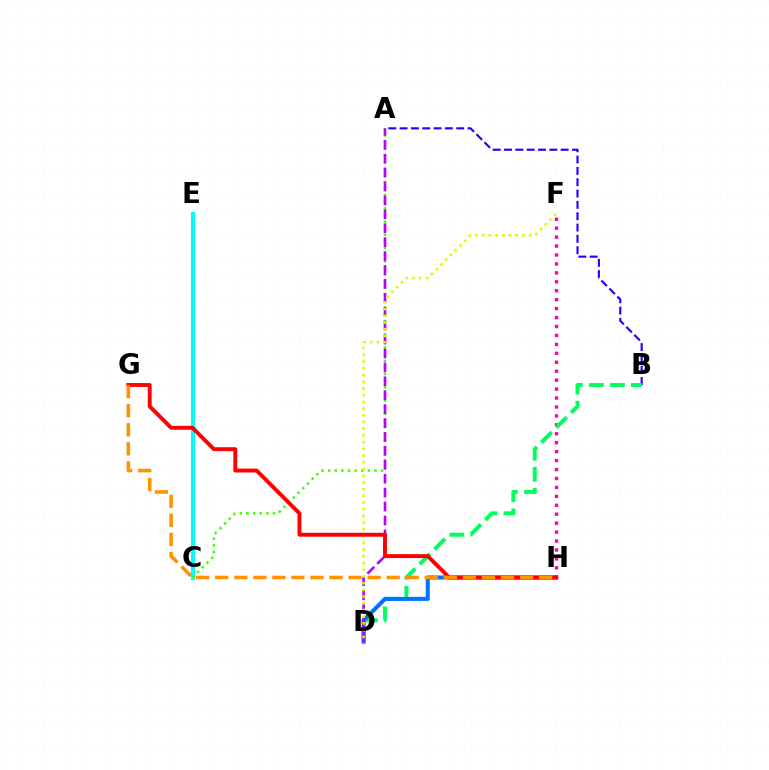{('A', 'B'): [{'color': '#2500ff', 'line_style': 'dashed', 'thickness': 1.54}], ('F', 'H'): [{'color': '#ff00ac', 'line_style': 'dotted', 'thickness': 2.43}], ('C', 'E'): [{'color': '#00fff6', 'line_style': 'solid', 'thickness': 2.98}], ('B', 'D'): [{'color': '#00ff5c', 'line_style': 'dashed', 'thickness': 2.85}], ('A', 'C'): [{'color': '#3dff00', 'line_style': 'dotted', 'thickness': 1.8}], ('D', 'H'): [{'color': '#0074ff', 'line_style': 'solid', 'thickness': 2.93}], ('A', 'D'): [{'color': '#b900ff', 'line_style': 'dashed', 'thickness': 1.89}], ('D', 'F'): [{'color': '#d1ff00', 'line_style': 'dotted', 'thickness': 1.82}], ('G', 'H'): [{'color': '#ff0000', 'line_style': 'solid', 'thickness': 2.82}, {'color': '#ff9400', 'line_style': 'dashed', 'thickness': 2.59}]}